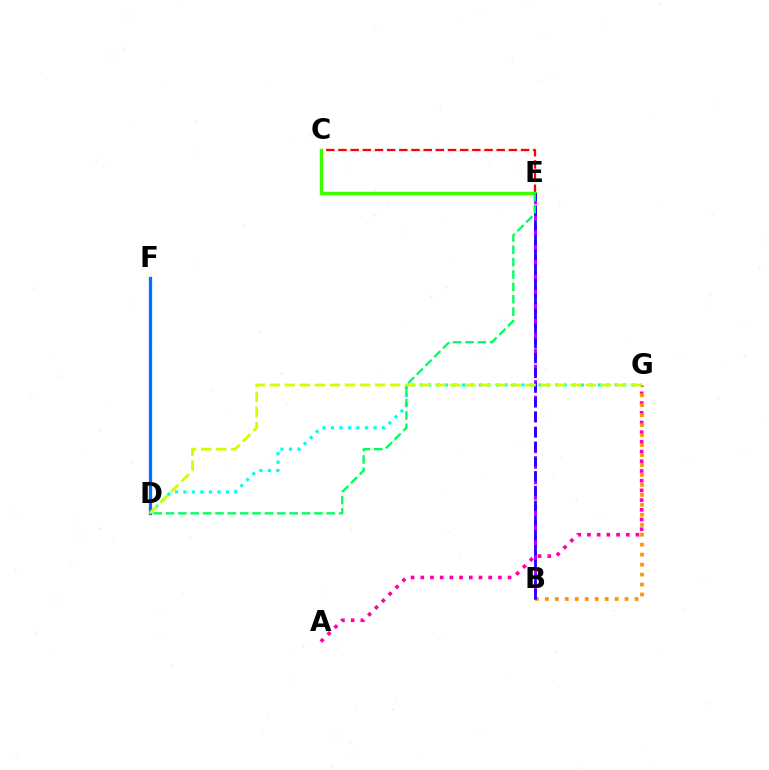{('A', 'G'): [{'color': '#ff00ac', 'line_style': 'dotted', 'thickness': 2.64}], ('B', 'G'): [{'color': '#ff9400', 'line_style': 'dotted', 'thickness': 2.71}], ('C', 'E'): [{'color': '#ff0000', 'line_style': 'dashed', 'thickness': 1.65}, {'color': '#3dff00', 'line_style': 'solid', 'thickness': 2.44}], ('D', 'G'): [{'color': '#00fff6', 'line_style': 'dotted', 'thickness': 2.31}, {'color': '#d1ff00', 'line_style': 'dashed', 'thickness': 2.04}], ('B', 'E'): [{'color': '#b900ff', 'line_style': 'dashed', 'thickness': 2.11}, {'color': '#2500ff', 'line_style': 'dashed', 'thickness': 2.01}], ('D', 'F'): [{'color': '#0074ff', 'line_style': 'solid', 'thickness': 2.36}], ('D', 'E'): [{'color': '#00ff5c', 'line_style': 'dashed', 'thickness': 1.68}]}